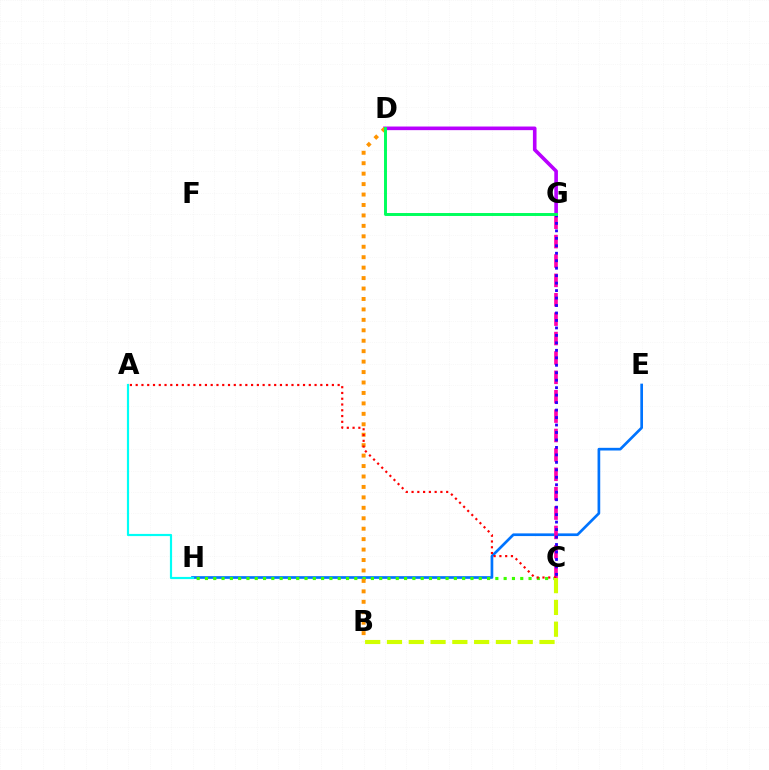{('E', 'H'): [{'color': '#0074ff', 'line_style': 'solid', 'thickness': 1.93}], ('D', 'G'): [{'color': '#b900ff', 'line_style': 'solid', 'thickness': 2.61}, {'color': '#00ff5c', 'line_style': 'solid', 'thickness': 2.13}], ('C', 'H'): [{'color': '#3dff00', 'line_style': 'dotted', 'thickness': 2.25}], ('A', 'H'): [{'color': '#00fff6', 'line_style': 'solid', 'thickness': 1.57}], ('B', 'D'): [{'color': '#ff9400', 'line_style': 'dotted', 'thickness': 2.84}], ('C', 'G'): [{'color': '#ff00ac', 'line_style': 'dashed', 'thickness': 2.63}, {'color': '#2500ff', 'line_style': 'dotted', 'thickness': 2.03}], ('A', 'C'): [{'color': '#ff0000', 'line_style': 'dotted', 'thickness': 1.57}], ('B', 'C'): [{'color': '#d1ff00', 'line_style': 'dashed', 'thickness': 2.96}]}